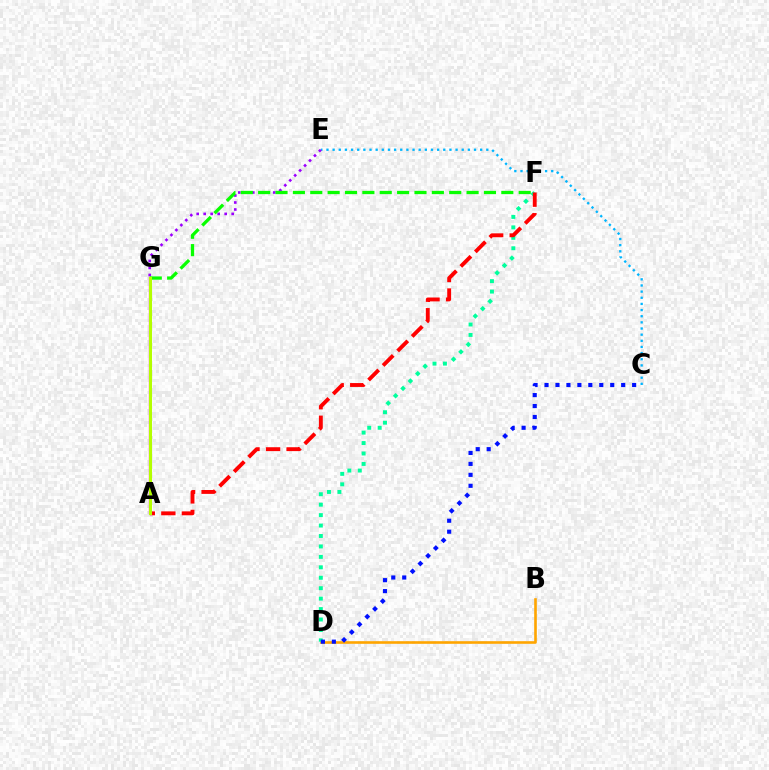{('C', 'E'): [{'color': '#00b5ff', 'line_style': 'dotted', 'thickness': 1.67}], ('B', 'D'): [{'color': '#ffa500', 'line_style': 'solid', 'thickness': 1.89}], ('E', 'G'): [{'color': '#9b00ff', 'line_style': 'dotted', 'thickness': 1.9}], ('A', 'G'): [{'color': '#ff00bd', 'line_style': 'solid', 'thickness': 1.65}, {'color': '#b3ff00', 'line_style': 'solid', 'thickness': 2.19}], ('F', 'G'): [{'color': '#08ff00', 'line_style': 'dashed', 'thickness': 2.36}], ('D', 'F'): [{'color': '#00ff9d', 'line_style': 'dotted', 'thickness': 2.84}], ('A', 'F'): [{'color': '#ff0000', 'line_style': 'dashed', 'thickness': 2.79}], ('C', 'D'): [{'color': '#0010ff', 'line_style': 'dotted', 'thickness': 2.97}]}